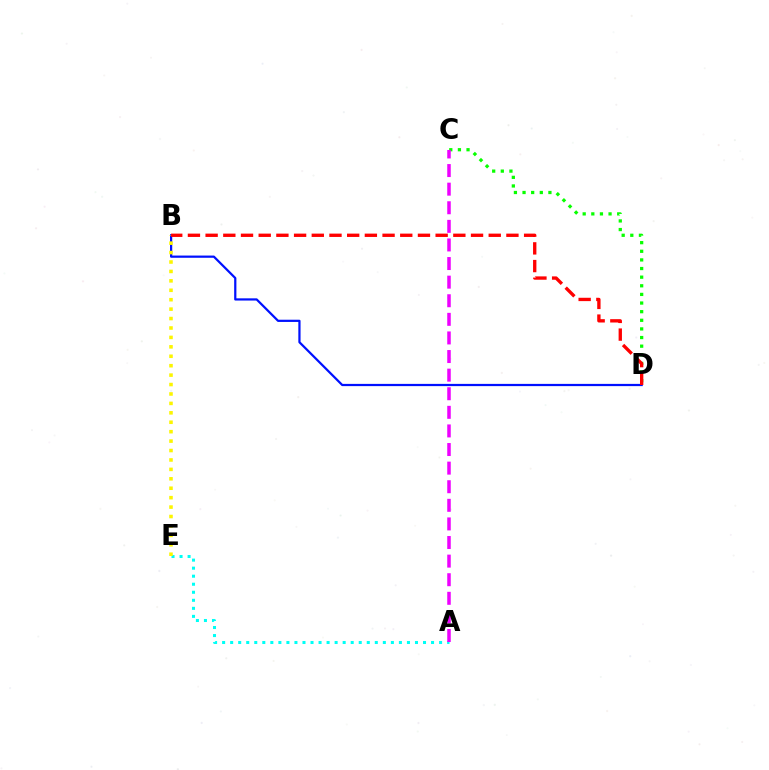{('C', 'D'): [{'color': '#08ff00', 'line_style': 'dotted', 'thickness': 2.34}], ('B', 'D'): [{'color': '#0010ff', 'line_style': 'solid', 'thickness': 1.6}, {'color': '#ff0000', 'line_style': 'dashed', 'thickness': 2.4}], ('A', 'E'): [{'color': '#00fff6', 'line_style': 'dotted', 'thickness': 2.18}], ('B', 'E'): [{'color': '#fcf500', 'line_style': 'dotted', 'thickness': 2.56}], ('A', 'C'): [{'color': '#ee00ff', 'line_style': 'dashed', 'thickness': 2.53}]}